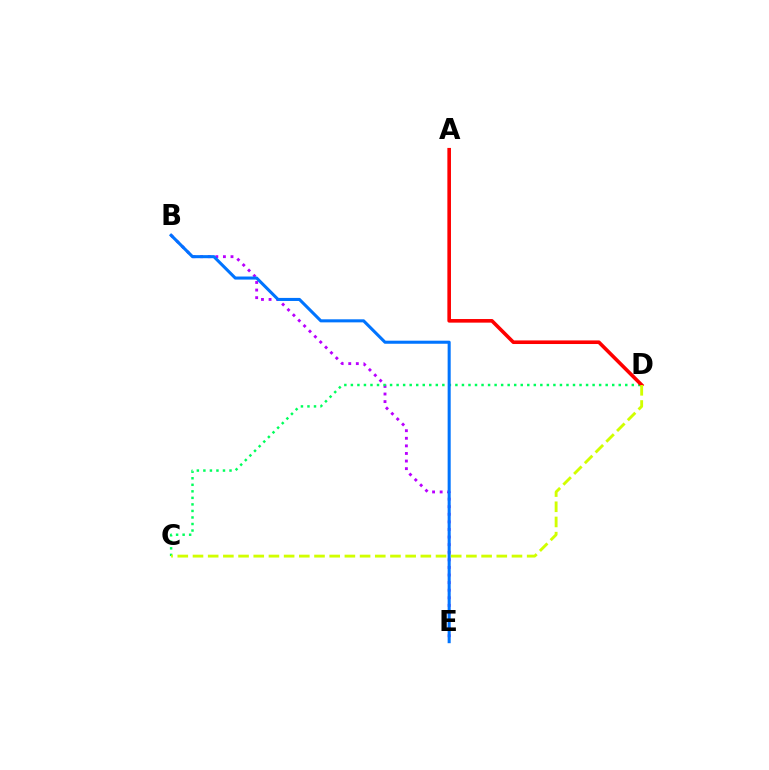{('B', 'E'): [{'color': '#b900ff', 'line_style': 'dotted', 'thickness': 2.06}, {'color': '#0074ff', 'line_style': 'solid', 'thickness': 2.2}], ('C', 'D'): [{'color': '#00ff5c', 'line_style': 'dotted', 'thickness': 1.78}, {'color': '#d1ff00', 'line_style': 'dashed', 'thickness': 2.06}], ('A', 'D'): [{'color': '#ff0000', 'line_style': 'solid', 'thickness': 2.59}]}